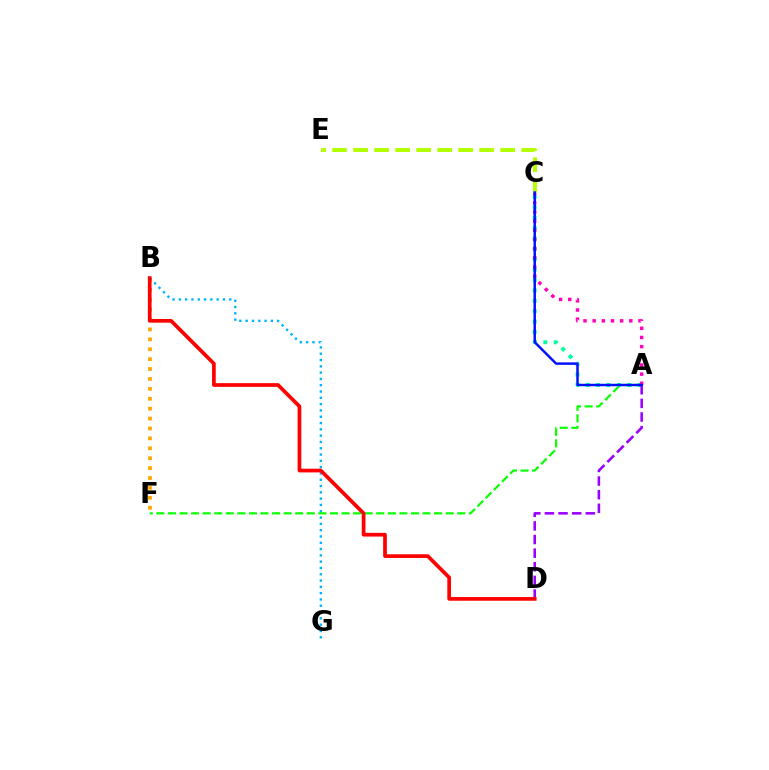{('B', 'F'): [{'color': '#ffa500', 'line_style': 'dotted', 'thickness': 2.69}], ('B', 'G'): [{'color': '#00b5ff', 'line_style': 'dotted', 'thickness': 1.71}], ('A', 'F'): [{'color': '#08ff00', 'line_style': 'dashed', 'thickness': 1.57}], ('A', 'C'): [{'color': '#00ff9d', 'line_style': 'dotted', 'thickness': 2.82}, {'color': '#ff00bd', 'line_style': 'dotted', 'thickness': 2.49}, {'color': '#0010ff', 'line_style': 'solid', 'thickness': 1.77}], ('A', 'D'): [{'color': '#9b00ff', 'line_style': 'dashed', 'thickness': 1.85}], ('C', 'E'): [{'color': '#b3ff00', 'line_style': 'dashed', 'thickness': 2.85}], ('B', 'D'): [{'color': '#ff0000', 'line_style': 'solid', 'thickness': 2.66}]}